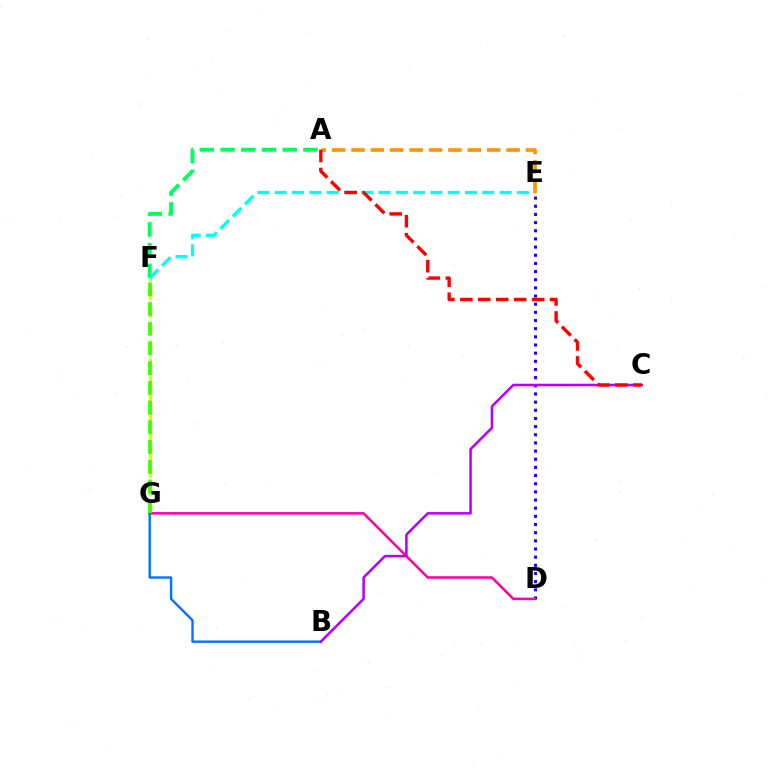{('A', 'F'): [{'color': '#00ff5c', 'line_style': 'dashed', 'thickness': 2.81}], ('F', 'G'): [{'color': '#d1ff00', 'line_style': 'dashed', 'thickness': 2.42}, {'color': '#3dff00', 'line_style': 'dashed', 'thickness': 2.68}], ('E', 'F'): [{'color': '#00fff6', 'line_style': 'dashed', 'thickness': 2.35}], ('D', 'E'): [{'color': '#2500ff', 'line_style': 'dotted', 'thickness': 2.22}], ('D', 'G'): [{'color': '#ff00ac', 'line_style': 'solid', 'thickness': 1.83}], ('B', 'G'): [{'color': '#0074ff', 'line_style': 'solid', 'thickness': 1.73}], ('B', 'C'): [{'color': '#b900ff', 'line_style': 'solid', 'thickness': 1.84}], ('A', 'E'): [{'color': '#ff9400', 'line_style': 'dashed', 'thickness': 2.63}], ('A', 'C'): [{'color': '#ff0000', 'line_style': 'dashed', 'thickness': 2.44}]}